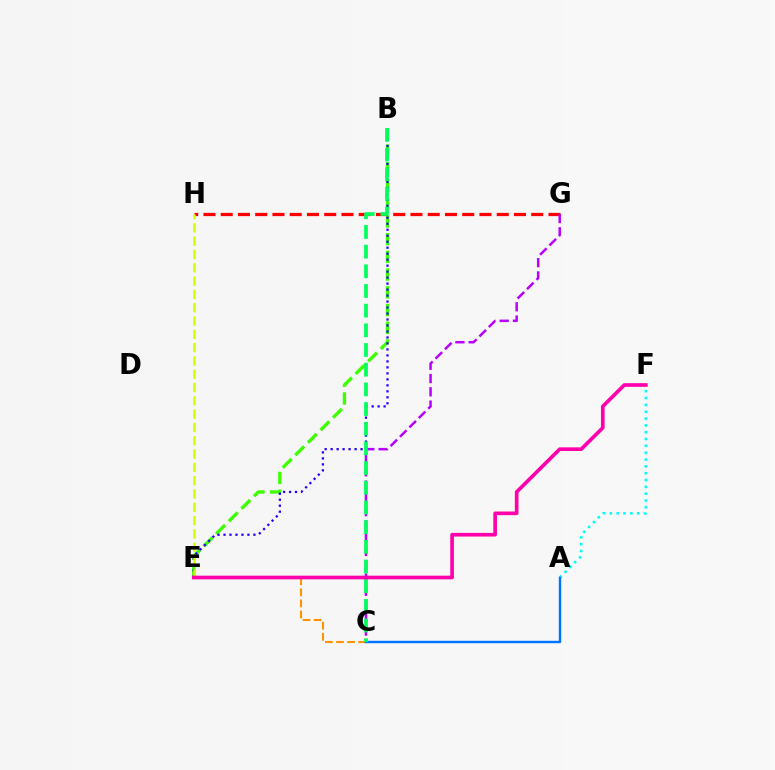{('B', 'E'): [{'color': '#3dff00', 'line_style': 'dashed', 'thickness': 2.41}, {'color': '#2500ff', 'line_style': 'dotted', 'thickness': 1.63}], ('C', 'E'): [{'color': '#ff9400', 'line_style': 'dashed', 'thickness': 1.51}], ('G', 'H'): [{'color': '#ff0000', 'line_style': 'dashed', 'thickness': 2.34}], ('C', 'G'): [{'color': '#b900ff', 'line_style': 'dashed', 'thickness': 1.8}], ('E', 'H'): [{'color': '#d1ff00', 'line_style': 'dashed', 'thickness': 1.81}], ('A', 'F'): [{'color': '#00fff6', 'line_style': 'dotted', 'thickness': 1.86}], ('A', 'C'): [{'color': '#0074ff', 'line_style': 'solid', 'thickness': 1.73}], ('B', 'C'): [{'color': '#00ff5c', 'line_style': 'dashed', 'thickness': 2.67}], ('E', 'F'): [{'color': '#ff00ac', 'line_style': 'solid', 'thickness': 2.63}]}